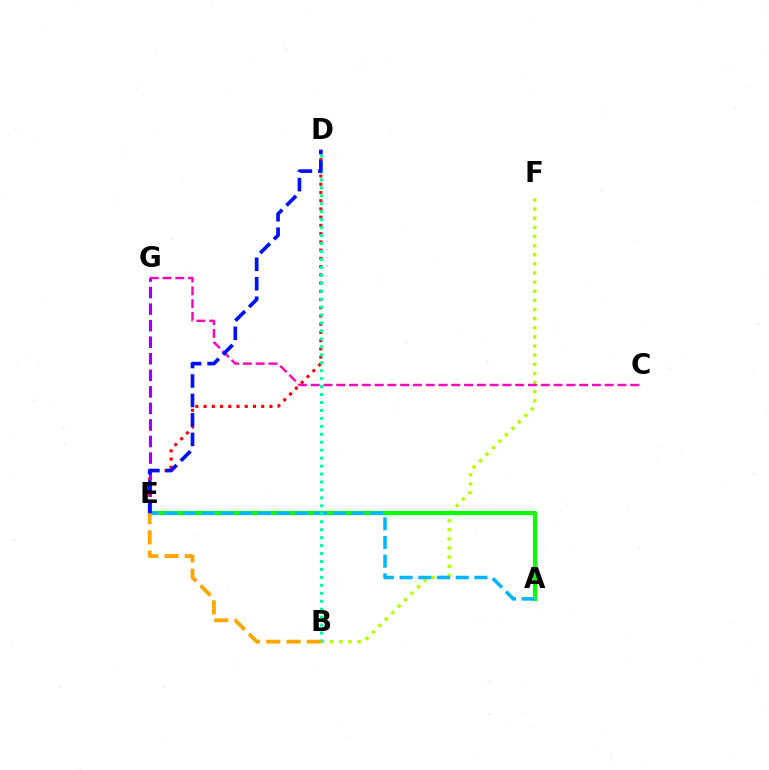{('B', 'F'): [{'color': '#b3ff00', 'line_style': 'dotted', 'thickness': 2.48}], ('A', 'E'): [{'color': '#08ff00', 'line_style': 'solid', 'thickness': 2.99}, {'color': '#00b5ff', 'line_style': 'dashed', 'thickness': 2.54}], ('D', 'E'): [{'color': '#ff0000', 'line_style': 'dotted', 'thickness': 2.24}, {'color': '#0010ff', 'line_style': 'dashed', 'thickness': 2.65}], ('C', 'G'): [{'color': '#ff00bd', 'line_style': 'dashed', 'thickness': 1.74}], ('E', 'G'): [{'color': '#9b00ff', 'line_style': 'dashed', 'thickness': 2.25}], ('B', 'D'): [{'color': '#00ff9d', 'line_style': 'dotted', 'thickness': 2.16}], ('B', 'E'): [{'color': '#ffa500', 'line_style': 'dashed', 'thickness': 2.75}]}